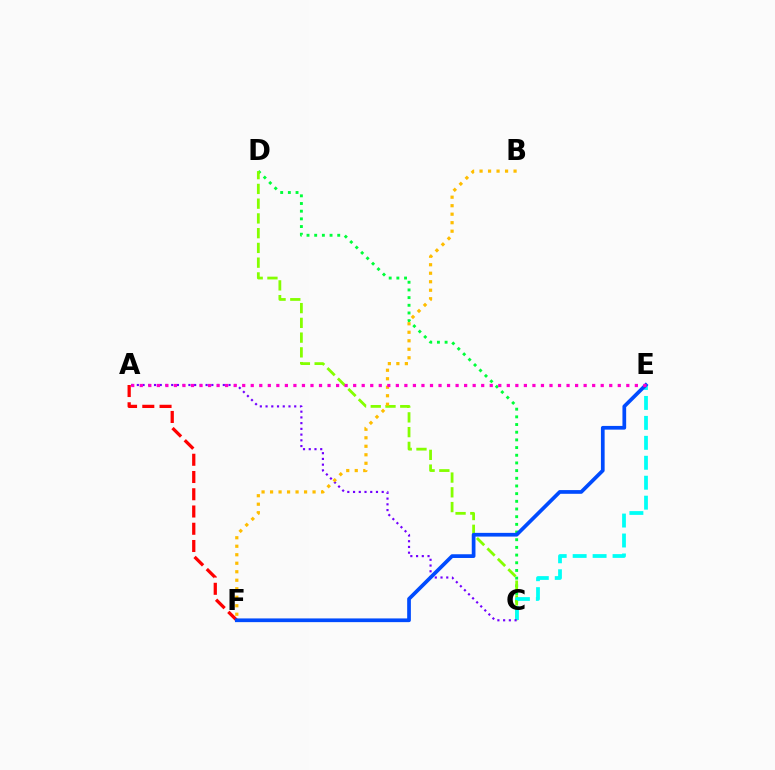{('C', 'D'): [{'color': '#00ff39', 'line_style': 'dotted', 'thickness': 2.09}, {'color': '#84ff00', 'line_style': 'dashed', 'thickness': 2.0}], ('C', 'E'): [{'color': '#00fff6', 'line_style': 'dashed', 'thickness': 2.71}], ('A', 'F'): [{'color': '#ff0000', 'line_style': 'dashed', 'thickness': 2.34}], ('A', 'C'): [{'color': '#7200ff', 'line_style': 'dotted', 'thickness': 1.56}], ('B', 'F'): [{'color': '#ffbd00', 'line_style': 'dotted', 'thickness': 2.31}], ('E', 'F'): [{'color': '#004bff', 'line_style': 'solid', 'thickness': 2.67}], ('A', 'E'): [{'color': '#ff00cf', 'line_style': 'dotted', 'thickness': 2.32}]}